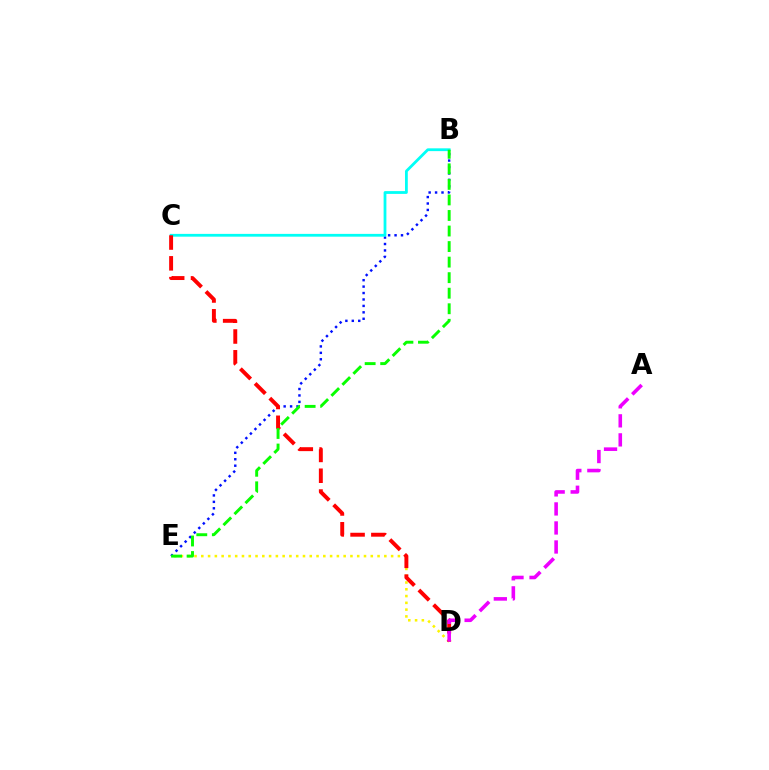{('B', 'E'): [{'color': '#0010ff', 'line_style': 'dotted', 'thickness': 1.75}, {'color': '#08ff00', 'line_style': 'dashed', 'thickness': 2.11}], ('D', 'E'): [{'color': '#fcf500', 'line_style': 'dotted', 'thickness': 1.84}], ('B', 'C'): [{'color': '#00fff6', 'line_style': 'solid', 'thickness': 2.01}], ('C', 'D'): [{'color': '#ff0000', 'line_style': 'dashed', 'thickness': 2.83}], ('A', 'D'): [{'color': '#ee00ff', 'line_style': 'dashed', 'thickness': 2.59}]}